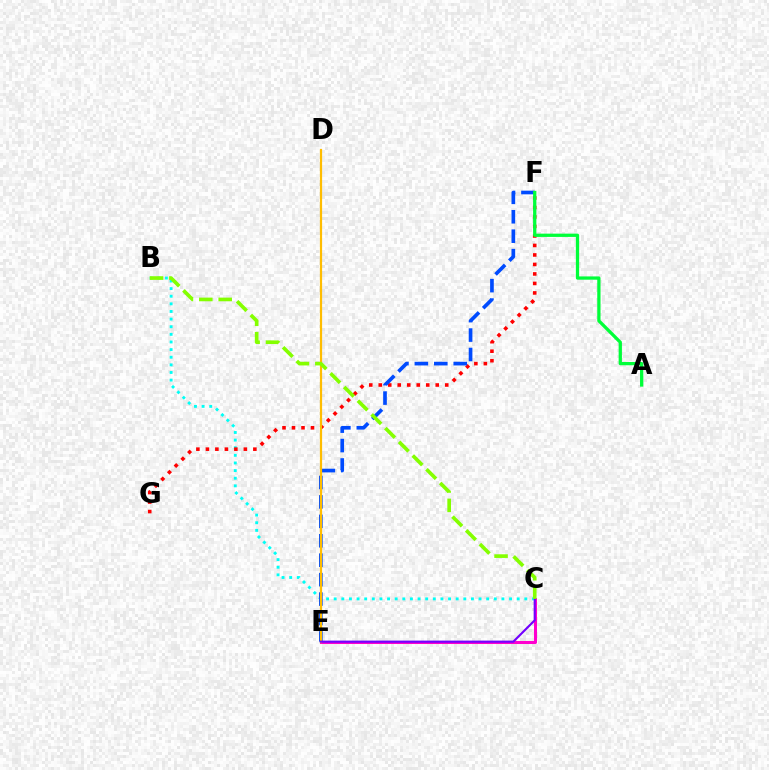{('B', 'C'): [{'color': '#00fff6', 'line_style': 'dotted', 'thickness': 2.07}, {'color': '#84ff00', 'line_style': 'dashed', 'thickness': 2.63}], ('F', 'G'): [{'color': '#ff0000', 'line_style': 'dotted', 'thickness': 2.58}], ('E', 'F'): [{'color': '#004bff', 'line_style': 'dashed', 'thickness': 2.64}], ('A', 'F'): [{'color': '#00ff39', 'line_style': 'solid', 'thickness': 2.36}], ('C', 'E'): [{'color': '#ff00cf', 'line_style': 'solid', 'thickness': 2.18}, {'color': '#7200ff', 'line_style': 'solid', 'thickness': 1.53}], ('D', 'E'): [{'color': '#ffbd00', 'line_style': 'solid', 'thickness': 1.59}]}